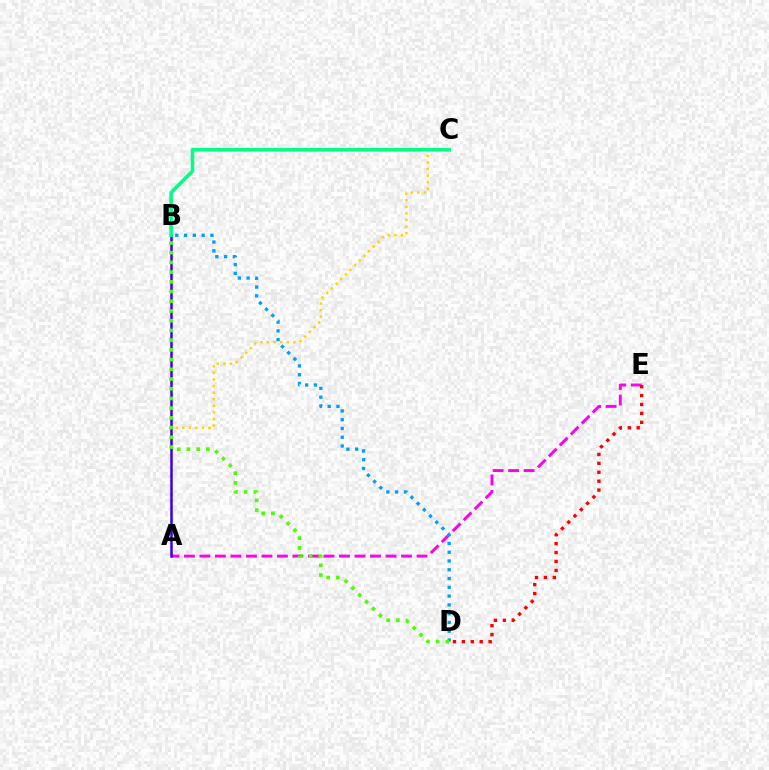{('A', 'E'): [{'color': '#ff00ed', 'line_style': 'dashed', 'thickness': 2.11}], ('A', 'C'): [{'color': '#ffd500', 'line_style': 'dotted', 'thickness': 1.79}], ('A', 'B'): [{'color': '#3700ff', 'line_style': 'solid', 'thickness': 1.81}], ('B', 'C'): [{'color': '#00ff86', 'line_style': 'solid', 'thickness': 2.56}], ('B', 'D'): [{'color': '#009eff', 'line_style': 'dotted', 'thickness': 2.39}, {'color': '#4fff00', 'line_style': 'dotted', 'thickness': 2.64}], ('D', 'E'): [{'color': '#ff0000', 'line_style': 'dotted', 'thickness': 2.42}]}